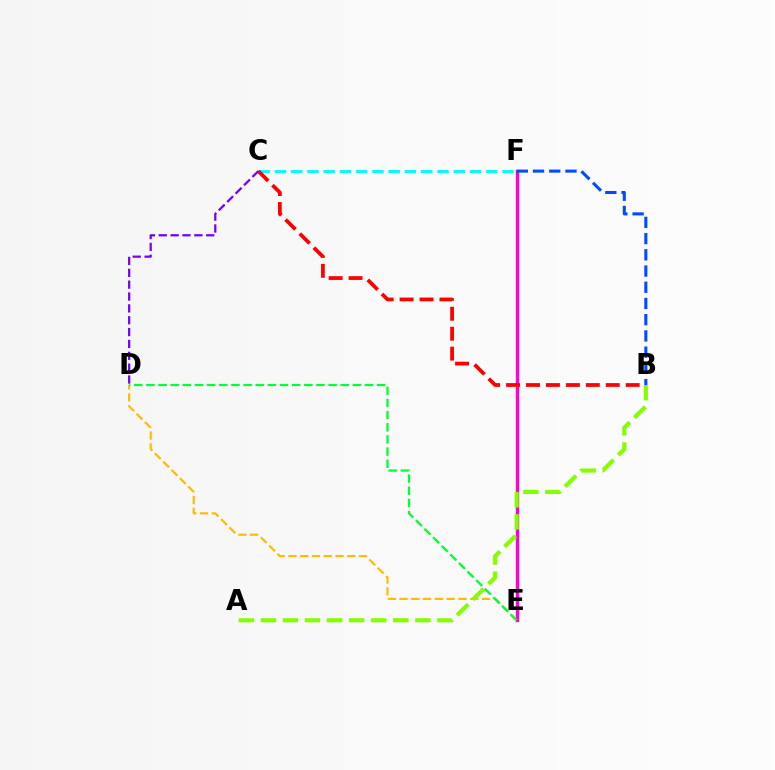{('D', 'E'): [{'color': '#ffbd00', 'line_style': 'dashed', 'thickness': 1.6}, {'color': '#00ff39', 'line_style': 'dashed', 'thickness': 1.65}], ('E', 'F'): [{'color': '#ff00cf', 'line_style': 'solid', 'thickness': 2.41}], ('B', 'F'): [{'color': '#004bff', 'line_style': 'dashed', 'thickness': 2.2}], ('C', 'F'): [{'color': '#00fff6', 'line_style': 'dashed', 'thickness': 2.21}], ('A', 'B'): [{'color': '#84ff00', 'line_style': 'dashed', 'thickness': 3.0}], ('B', 'C'): [{'color': '#ff0000', 'line_style': 'dashed', 'thickness': 2.71}], ('C', 'D'): [{'color': '#7200ff', 'line_style': 'dashed', 'thickness': 1.61}]}